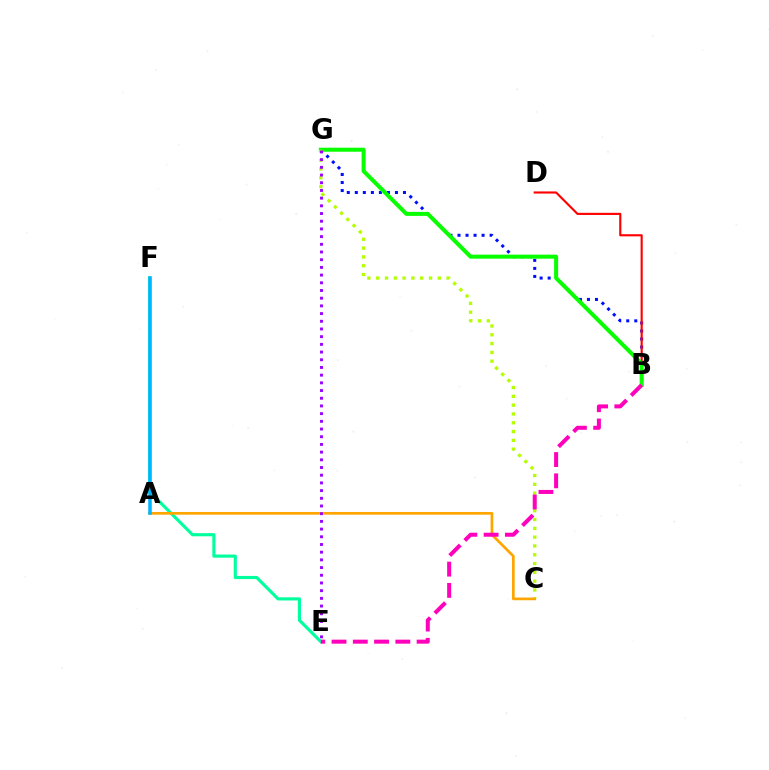{('B', 'G'): [{'color': '#0010ff', 'line_style': 'dotted', 'thickness': 2.18}, {'color': '#08ff00', 'line_style': 'solid', 'thickness': 2.89}], ('B', 'D'): [{'color': '#ff0000', 'line_style': 'solid', 'thickness': 1.54}], ('E', 'F'): [{'color': '#00ff9d', 'line_style': 'solid', 'thickness': 2.26}], ('C', 'G'): [{'color': '#b3ff00', 'line_style': 'dotted', 'thickness': 2.39}], ('A', 'C'): [{'color': '#ffa500', 'line_style': 'solid', 'thickness': 1.94}], ('A', 'F'): [{'color': '#00b5ff', 'line_style': 'solid', 'thickness': 2.53}], ('B', 'E'): [{'color': '#ff00bd', 'line_style': 'dashed', 'thickness': 2.89}], ('E', 'G'): [{'color': '#9b00ff', 'line_style': 'dotted', 'thickness': 2.09}]}